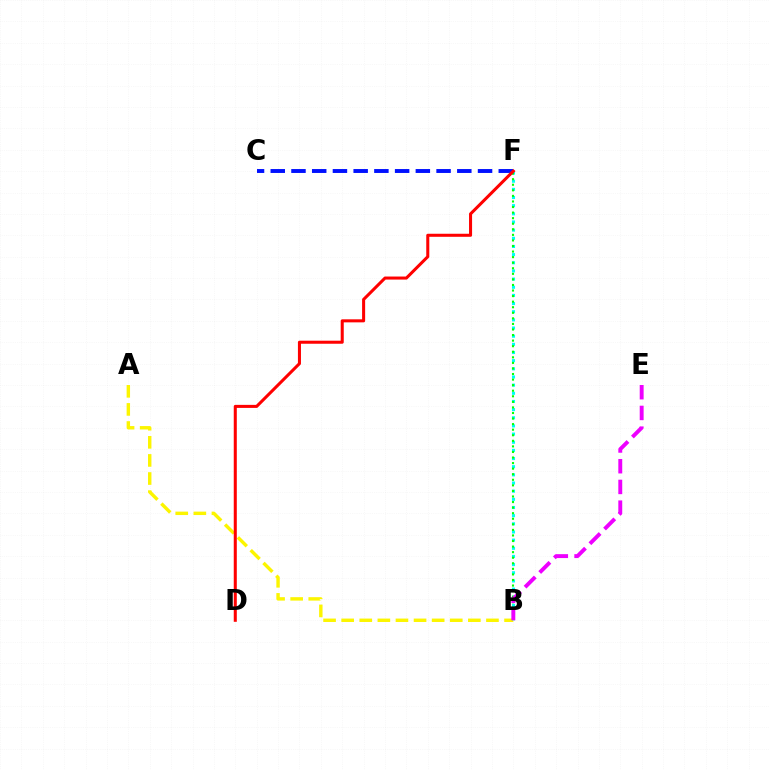{('A', 'B'): [{'color': '#fcf500', 'line_style': 'dashed', 'thickness': 2.46}], ('C', 'F'): [{'color': '#0010ff', 'line_style': 'dashed', 'thickness': 2.82}], ('B', 'F'): [{'color': '#00fff6', 'line_style': 'dotted', 'thickness': 2.22}, {'color': '#08ff00', 'line_style': 'dotted', 'thickness': 1.51}], ('B', 'E'): [{'color': '#ee00ff', 'line_style': 'dashed', 'thickness': 2.81}], ('D', 'F'): [{'color': '#ff0000', 'line_style': 'solid', 'thickness': 2.19}]}